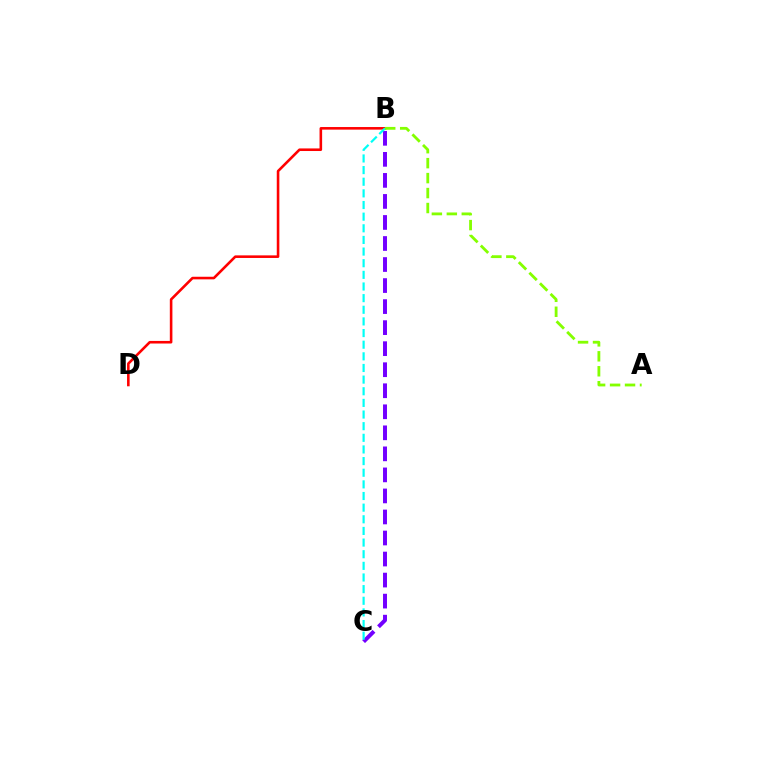{('B', 'C'): [{'color': '#7200ff', 'line_style': 'dashed', 'thickness': 2.86}, {'color': '#00fff6', 'line_style': 'dashed', 'thickness': 1.58}], ('B', 'D'): [{'color': '#ff0000', 'line_style': 'solid', 'thickness': 1.87}], ('A', 'B'): [{'color': '#84ff00', 'line_style': 'dashed', 'thickness': 2.03}]}